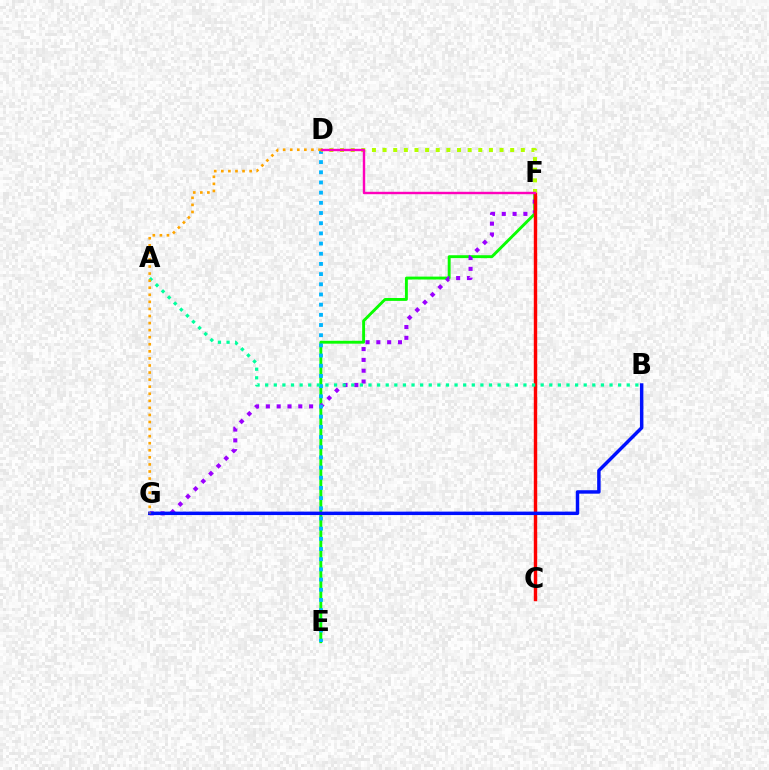{('E', 'F'): [{'color': '#08ff00', 'line_style': 'solid', 'thickness': 2.08}], ('F', 'G'): [{'color': '#9b00ff', 'line_style': 'dotted', 'thickness': 2.94}], ('C', 'F'): [{'color': '#ff0000', 'line_style': 'solid', 'thickness': 2.46}], ('D', 'E'): [{'color': '#00b5ff', 'line_style': 'dotted', 'thickness': 2.77}], ('D', 'F'): [{'color': '#b3ff00', 'line_style': 'dotted', 'thickness': 2.89}, {'color': '#ff00bd', 'line_style': 'solid', 'thickness': 1.74}], ('A', 'B'): [{'color': '#00ff9d', 'line_style': 'dotted', 'thickness': 2.34}], ('B', 'G'): [{'color': '#0010ff', 'line_style': 'solid', 'thickness': 2.49}], ('D', 'G'): [{'color': '#ffa500', 'line_style': 'dotted', 'thickness': 1.92}]}